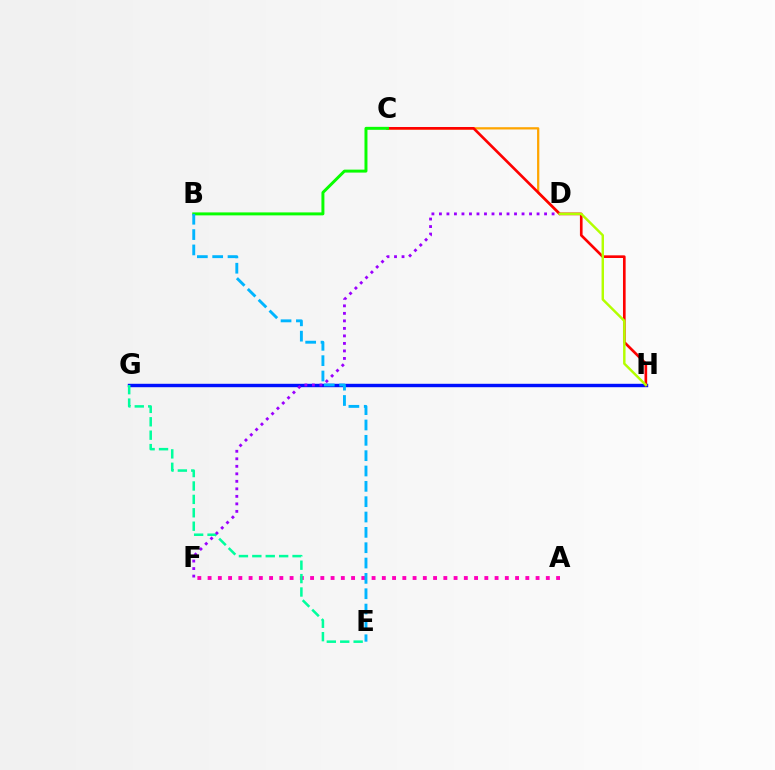{('G', 'H'): [{'color': '#0010ff', 'line_style': 'solid', 'thickness': 2.46}], ('C', 'D'): [{'color': '#ffa500', 'line_style': 'solid', 'thickness': 1.63}], ('A', 'F'): [{'color': '#ff00bd', 'line_style': 'dotted', 'thickness': 2.78}], ('E', 'G'): [{'color': '#00ff9d', 'line_style': 'dashed', 'thickness': 1.82}], ('C', 'H'): [{'color': '#ff0000', 'line_style': 'solid', 'thickness': 1.91}], ('D', 'F'): [{'color': '#9b00ff', 'line_style': 'dotted', 'thickness': 2.04}], ('D', 'H'): [{'color': '#b3ff00', 'line_style': 'solid', 'thickness': 1.76}], ('B', 'C'): [{'color': '#08ff00', 'line_style': 'solid', 'thickness': 2.14}], ('B', 'E'): [{'color': '#00b5ff', 'line_style': 'dashed', 'thickness': 2.08}]}